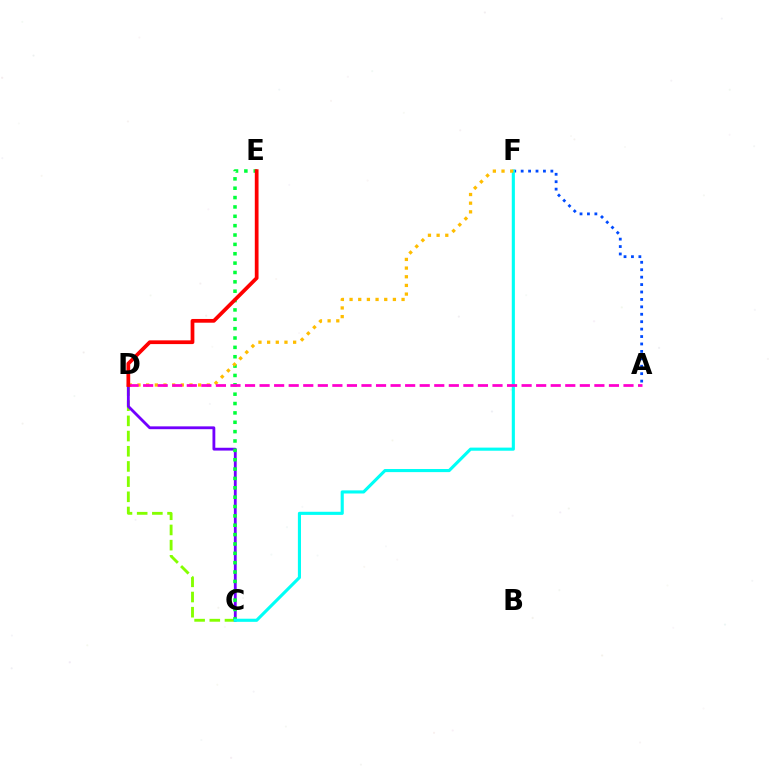{('C', 'D'): [{'color': '#84ff00', 'line_style': 'dashed', 'thickness': 2.06}, {'color': '#7200ff', 'line_style': 'solid', 'thickness': 2.03}], ('A', 'F'): [{'color': '#004bff', 'line_style': 'dotted', 'thickness': 2.02}], ('C', 'E'): [{'color': '#00ff39', 'line_style': 'dotted', 'thickness': 2.54}], ('C', 'F'): [{'color': '#00fff6', 'line_style': 'solid', 'thickness': 2.24}], ('D', 'F'): [{'color': '#ffbd00', 'line_style': 'dotted', 'thickness': 2.36}], ('A', 'D'): [{'color': '#ff00cf', 'line_style': 'dashed', 'thickness': 1.98}], ('D', 'E'): [{'color': '#ff0000', 'line_style': 'solid', 'thickness': 2.69}]}